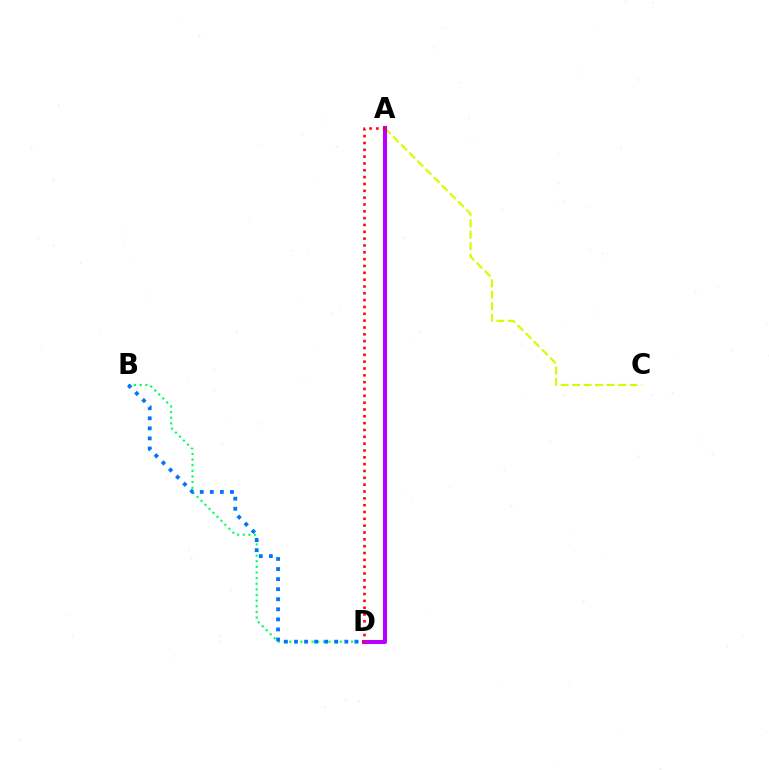{('B', 'D'): [{'color': '#00ff5c', 'line_style': 'dotted', 'thickness': 1.53}, {'color': '#0074ff', 'line_style': 'dotted', 'thickness': 2.73}], ('A', 'C'): [{'color': '#d1ff00', 'line_style': 'dashed', 'thickness': 1.56}], ('A', 'D'): [{'color': '#b900ff', 'line_style': 'solid', 'thickness': 2.92}, {'color': '#ff0000', 'line_style': 'dotted', 'thickness': 1.86}]}